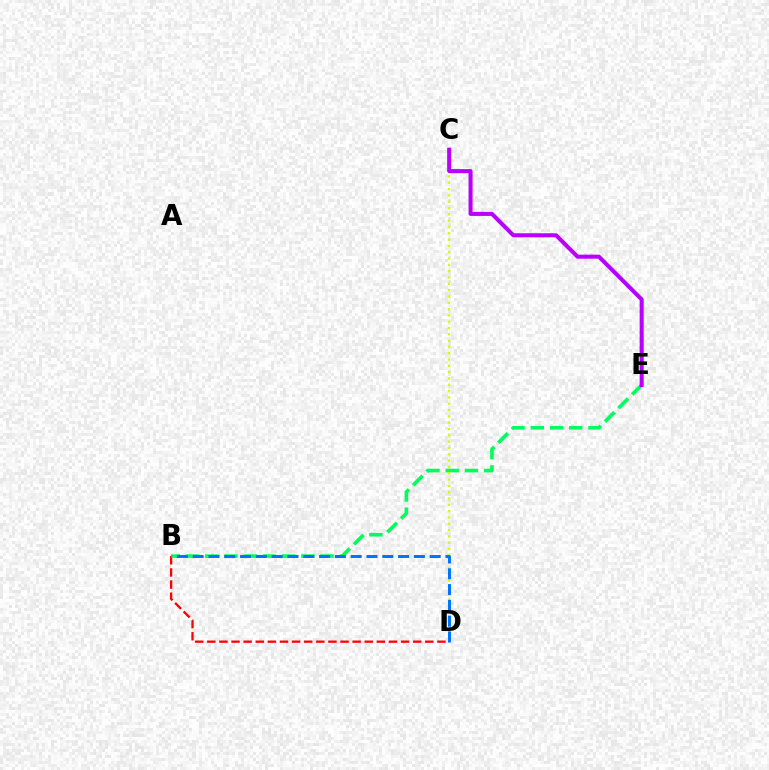{('B', 'D'): [{'color': '#ff0000', 'line_style': 'dashed', 'thickness': 1.65}, {'color': '#0074ff', 'line_style': 'dashed', 'thickness': 2.15}], ('B', 'E'): [{'color': '#00ff5c', 'line_style': 'dashed', 'thickness': 2.61}], ('C', 'D'): [{'color': '#d1ff00', 'line_style': 'dotted', 'thickness': 1.72}], ('C', 'E'): [{'color': '#b900ff', 'line_style': 'solid', 'thickness': 2.91}]}